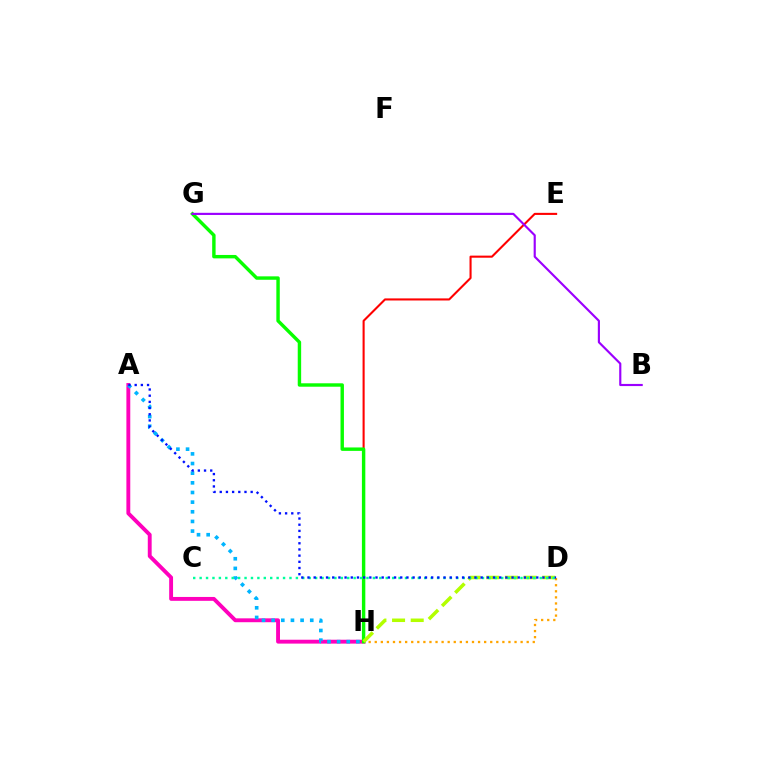{('D', 'H'): [{'color': '#ffa500', 'line_style': 'dotted', 'thickness': 1.65}, {'color': '#b3ff00', 'line_style': 'dashed', 'thickness': 2.53}], ('A', 'H'): [{'color': '#ff00bd', 'line_style': 'solid', 'thickness': 2.79}, {'color': '#00b5ff', 'line_style': 'dotted', 'thickness': 2.62}], ('E', 'H'): [{'color': '#ff0000', 'line_style': 'solid', 'thickness': 1.51}], ('G', 'H'): [{'color': '#08ff00', 'line_style': 'solid', 'thickness': 2.46}], ('B', 'G'): [{'color': '#9b00ff', 'line_style': 'solid', 'thickness': 1.55}], ('C', 'D'): [{'color': '#00ff9d', 'line_style': 'dotted', 'thickness': 1.74}], ('A', 'D'): [{'color': '#0010ff', 'line_style': 'dotted', 'thickness': 1.68}]}